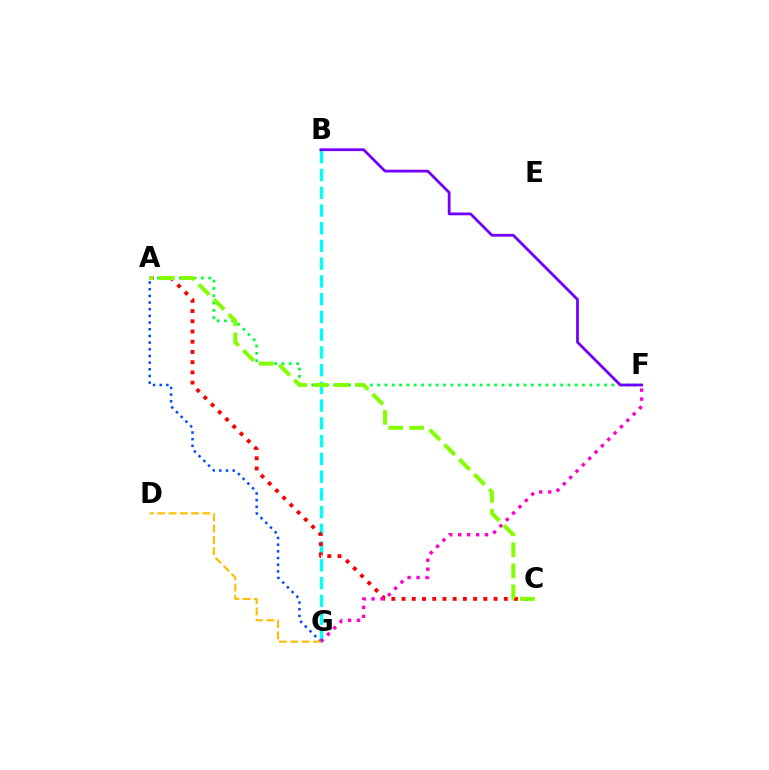{('A', 'F'): [{'color': '#00ff39', 'line_style': 'dotted', 'thickness': 1.99}], ('B', 'G'): [{'color': '#00fff6', 'line_style': 'dashed', 'thickness': 2.41}], ('A', 'C'): [{'color': '#ff0000', 'line_style': 'dotted', 'thickness': 2.78}, {'color': '#84ff00', 'line_style': 'dashed', 'thickness': 2.86}], ('F', 'G'): [{'color': '#ff00cf', 'line_style': 'dotted', 'thickness': 2.44}], ('B', 'F'): [{'color': '#7200ff', 'line_style': 'solid', 'thickness': 2.01}], ('A', 'G'): [{'color': '#004bff', 'line_style': 'dotted', 'thickness': 1.81}], ('D', 'G'): [{'color': '#ffbd00', 'line_style': 'dashed', 'thickness': 1.54}]}